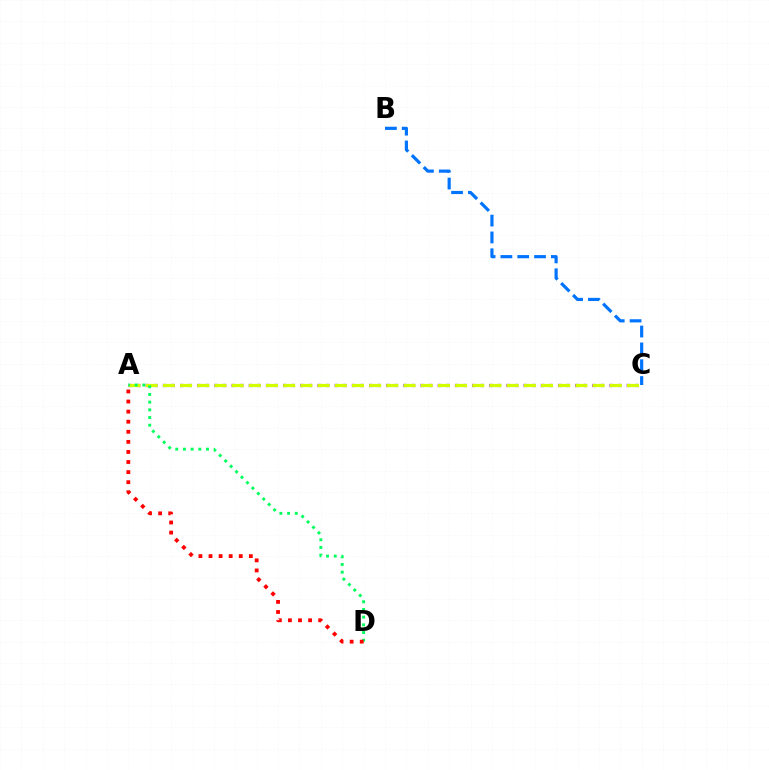{('A', 'C'): [{'color': '#b900ff', 'line_style': 'dotted', 'thickness': 2.33}, {'color': '#d1ff00', 'line_style': 'dashed', 'thickness': 2.34}], ('B', 'C'): [{'color': '#0074ff', 'line_style': 'dashed', 'thickness': 2.29}], ('A', 'D'): [{'color': '#00ff5c', 'line_style': 'dotted', 'thickness': 2.09}, {'color': '#ff0000', 'line_style': 'dotted', 'thickness': 2.74}]}